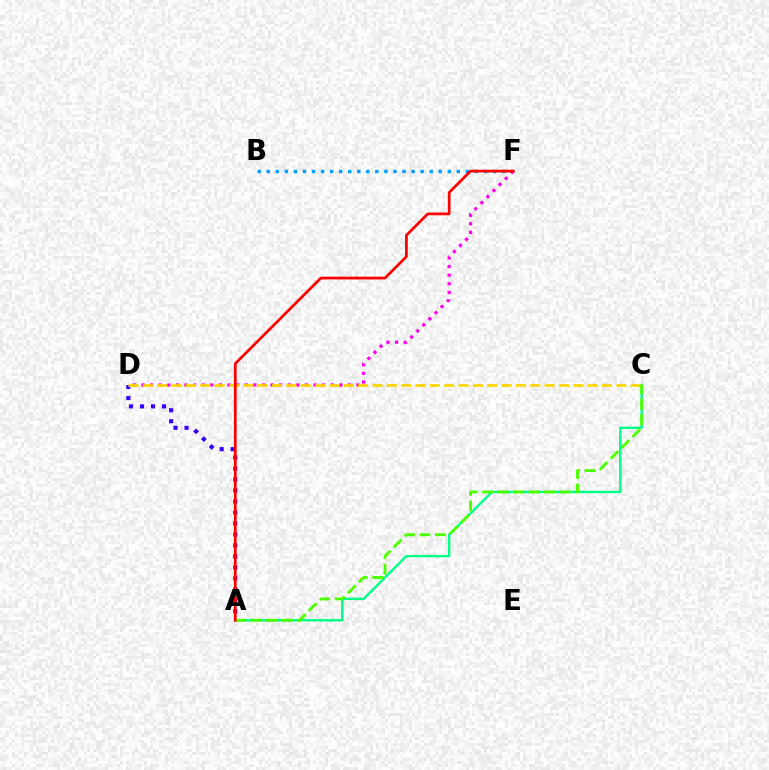{('A', 'D'): [{'color': '#3700ff', 'line_style': 'dotted', 'thickness': 2.99}], ('B', 'F'): [{'color': '#009eff', 'line_style': 'dotted', 'thickness': 2.46}], ('D', 'F'): [{'color': '#ff00ed', 'line_style': 'dotted', 'thickness': 2.34}], ('A', 'C'): [{'color': '#00ff86', 'line_style': 'solid', 'thickness': 1.71}, {'color': '#4fff00', 'line_style': 'dashed', 'thickness': 2.1}], ('C', 'D'): [{'color': '#ffd500', 'line_style': 'dashed', 'thickness': 1.95}], ('A', 'F'): [{'color': '#ff0000', 'line_style': 'solid', 'thickness': 1.98}]}